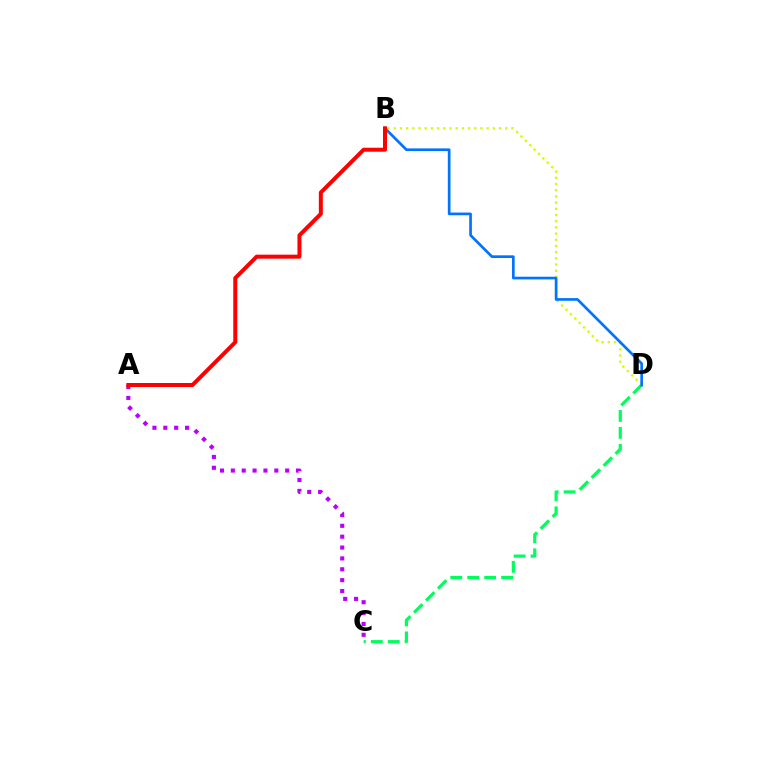{('C', 'D'): [{'color': '#00ff5c', 'line_style': 'dashed', 'thickness': 2.3}], ('B', 'D'): [{'color': '#d1ff00', 'line_style': 'dotted', 'thickness': 1.68}, {'color': '#0074ff', 'line_style': 'solid', 'thickness': 1.93}], ('A', 'C'): [{'color': '#b900ff', 'line_style': 'dotted', 'thickness': 2.95}], ('A', 'B'): [{'color': '#ff0000', 'line_style': 'solid', 'thickness': 2.87}]}